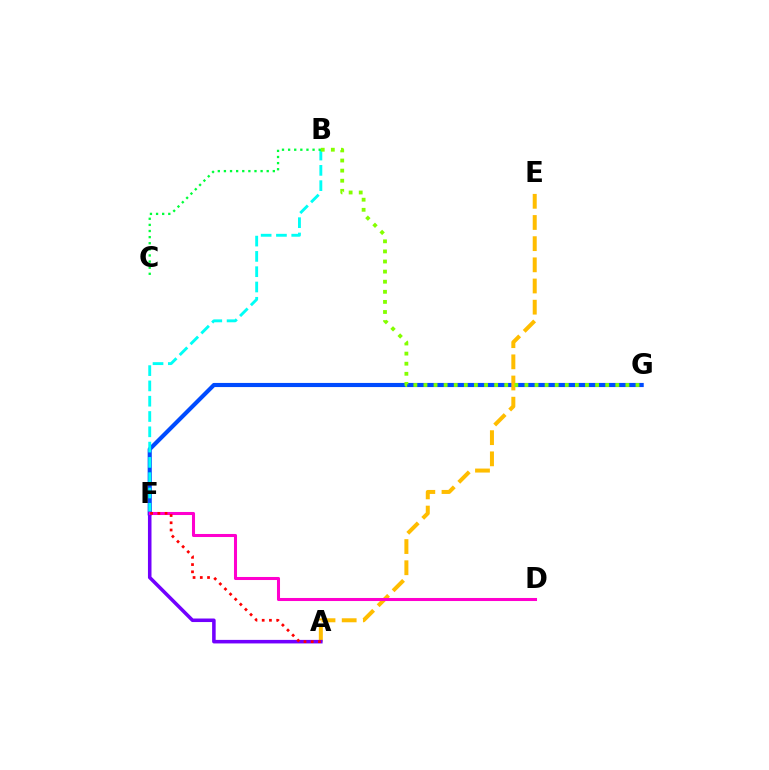{('F', 'G'): [{'color': '#004bff', 'line_style': 'solid', 'thickness': 2.97}], ('B', 'F'): [{'color': '#00fff6', 'line_style': 'dashed', 'thickness': 2.08}], ('A', 'E'): [{'color': '#ffbd00', 'line_style': 'dashed', 'thickness': 2.88}], ('B', 'G'): [{'color': '#84ff00', 'line_style': 'dotted', 'thickness': 2.74}], ('A', 'F'): [{'color': '#7200ff', 'line_style': 'solid', 'thickness': 2.55}, {'color': '#ff0000', 'line_style': 'dotted', 'thickness': 1.97}], ('B', 'C'): [{'color': '#00ff39', 'line_style': 'dotted', 'thickness': 1.66}], ('D', 'F'): [{'color': '#ff00cf', 'line_style': 'solid', 'thickness': 2.19}]}